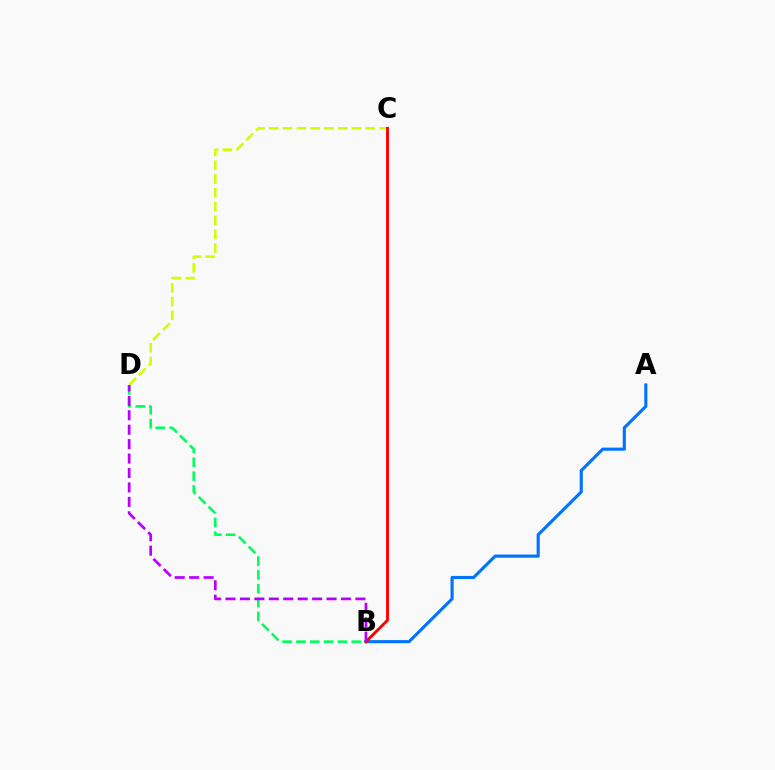{('A', 'B'): [{'color': '#0074ff', 'line_style': 'solid', 'thickness': 2.25}], ('B', 'D'): [{'color': '#00ff5c', 'line_style': 'dashed', 'thickness': 1.88}, {'color': '#b900ff', 'line_style': 'dashed', 'thickness': 1.96}], ('C', 'D'): [{'color': '#d1ff00', 'line_style': 'dashed', 'thickness': 1.87}], ('B', 'C'): [{'color': '#ff0000', 'line_style': 'solid', 'thickness': 2.08}]}